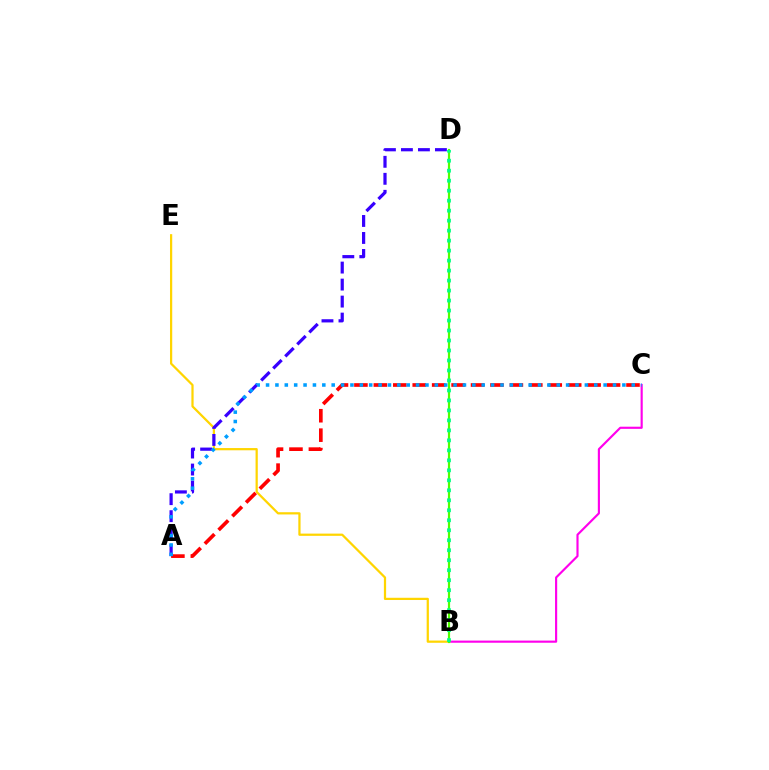{('B', 'C'): [{'color': '#ff00ed', 'line_style': 'solid', 'thickness': 1.55}], ('B', 'E'): [{'color': '#ffd500', 'line_style': 'solid', 'thickness': 1.61}], ('B', 'D'): [{'color': '#4fff00', 'line_style': 'solid', 'thickness': 1.58}, {'color': '#00ff86', 'line_style': 'dotted', 'thickness': 2.71}], ('A', 'C'): [{'color': '#ff0000', 'line_style': 'dashed', 'thickness': 2.64}, {'color': '#009eff', 'line_style': 'dotted', 'thickness': 2.55}], ('A', 'D'): [{'color': '#3700ff', 'line_style': 'dashed', 'thickness': 2.31}]}